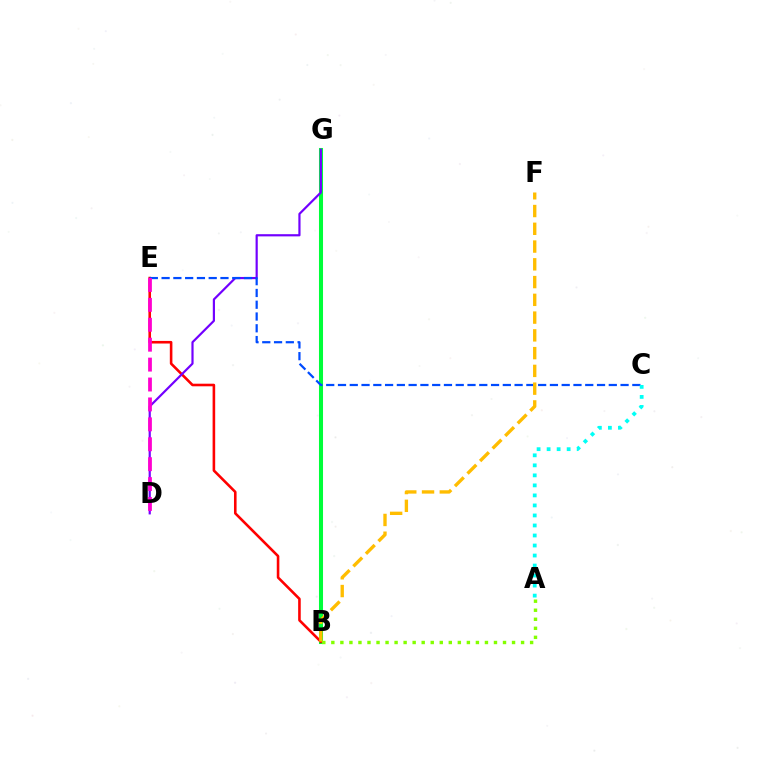{('B', 'G'): [{'color': '#00ff39', 'line_style': 'solid', 'thickness': 2.91}], ('B', 'E'): [{'color': '#ff0000', 'line_style': 'solid', 'thickness': 1.87}], ('D', 'G'): [{'color': '#7200ff', 'line_style': 'solid', 'thickness': 1.57}], ('C', 'E'): [{'color': '#004bff', 'line_style': 'dashed', 'thickness': 1.6}], ('A', 'C'): [{'color': '#00fff6', 'line_style': 'dotted', 'thickness': 2.72}], ('A', 'B'): [{'color': '#84ff00', 'line_style': 'dotted', 'thickness': 2.45}], ('D', 'E'): [{'color': '#ff00cf', 'line_style': 'dashed', 'thickness': 2.71}], ('B', 'F'): [{'color': '#ffbd00', 'line_style': 'dashed', 'thickness': 2.41}]}